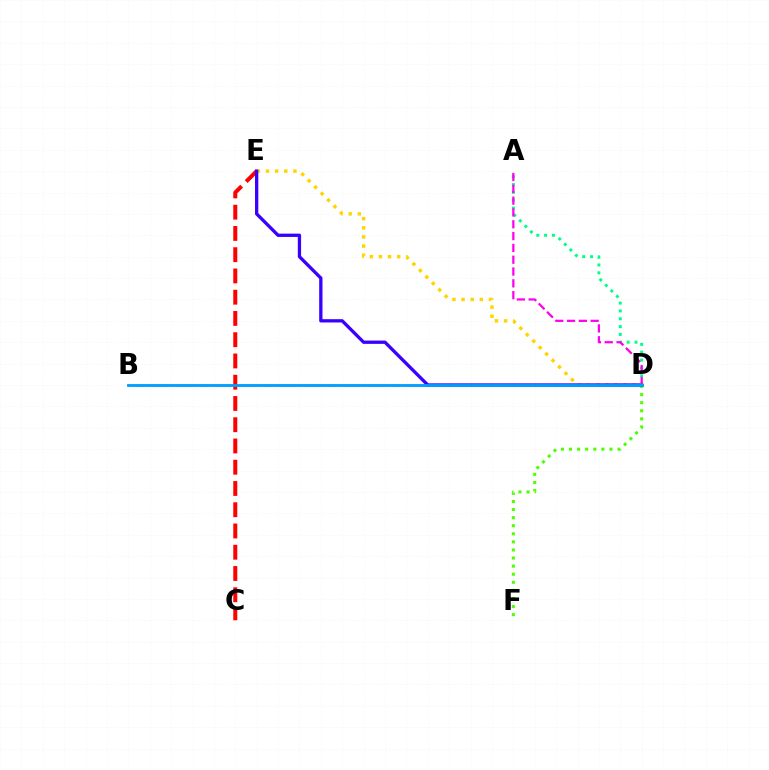{('C', 'E'): [{'color': '#ff0000', 'line_style': 'dashed', 'thickness': 2.89}], ('D', 'E'): [{'color': '#ffd500', 'line_style': 'dotted', 'thickness': 2.48}, {'color': '#3700ff', 'line_style': 'solid', 'thickness': 2.37}], ('A', 'D'): [{'color': '#00ff86', 'line_style': 'dotted', 'thickness': 2.13}, {'color': '#ff00ed', 'line_style': 'dashed', 'thickness': 1.6}], ('D', 'F'): [{'color': '#4fff00', 'line_style': 'dotted', 'thickness': 2.2}], ('B', 'D'): [{'color': '#009eff', 'line_style': 'solid', 'thickness': 2.04}]}